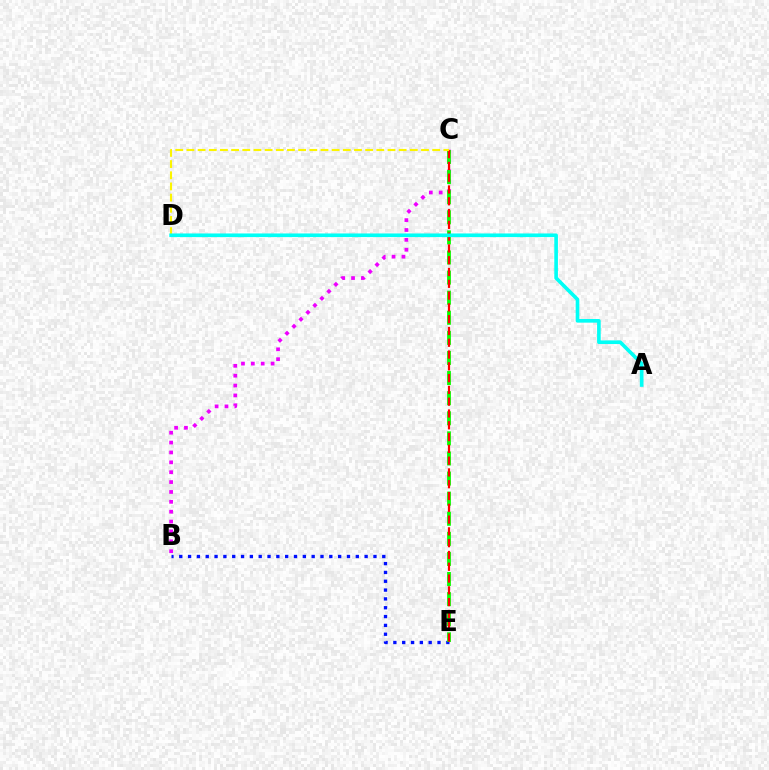{('B', 'C'): [{'color': '#ee00ff', 'line_style': 'dotted', 'thickness': 2.68}], ('B', 'E'): [{'color': '#0010ff', 'line_style': 'dotted', 'thickness': 2.4}], ('C', 'E'): [{'color': '#08ff00', 'line_style': 'dashed', 'thickness': 2.73}, {'color': '#ff0000', 'line_style': 'dashed', 'thickness': 1.6}], ('C', 'D'): [{'color': '#fcf500', 'line_style': 'dashed', 'thickness': 1.52}], ('A', 'D'): [{'color': '#00fff6', 'line_style': 'solid', 'thickness': 2.62}]}